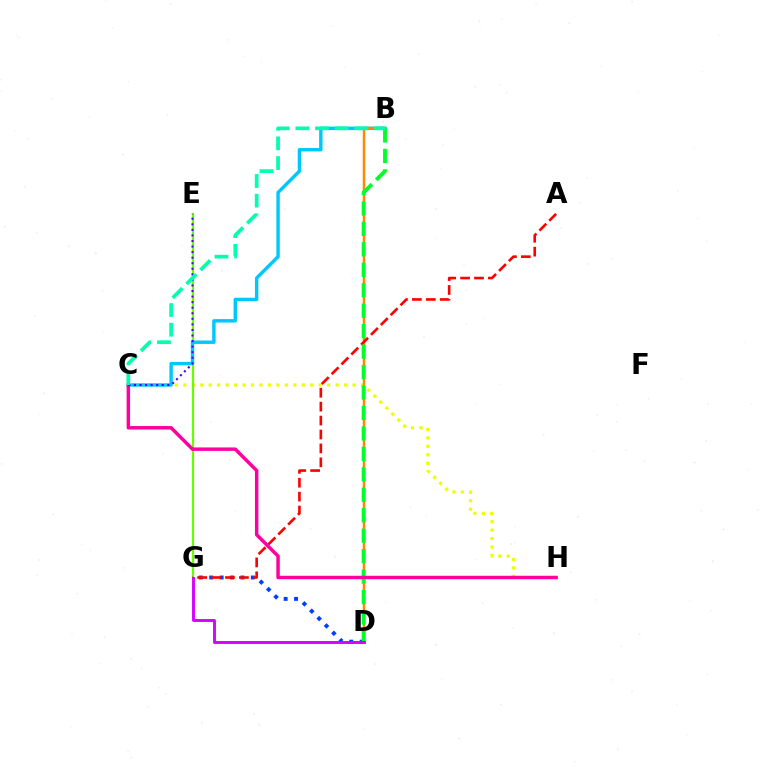{('C', 'H'): [{'color': '#eeff00', 'line_style': 'dotted', 'thickness': 2.3}, {'color': '#ff00a0', 'line_style': 'solid', 'thickness': 2.5}], ('E', 'G'): [{'color': '#66ff00', 'line_style': 'solid', 'thickness': 1.57}], ('D', 'G'): [{'color': '#003fff', 'line_style': 'dotted', 'thickness': 2.83}, {'color': '#d600ff', 'line_style': 'solid', 'thickness': 2.08}], ('B', 'C'): [{'color': '#00c7ff', 'line_style': 'solid', 'thickness': 2.46}, {'color': '#00ffaf', 'line_style': 'dashed', 'thickness': 2.67}], ('B', 'D'): [{'color': '#ff8800', 'line_style': 'solid', 'thickness': 1.8}, {'color': '#00ff27', 'line_style': 'dashed', 'thickness': 2.78}], ('A', 'G'): [{'color': '#ff0000', 'line_style': 'dashed', 'thickness': 1.89}], ('C', 'E'): [{'color': '#4f00ff', 'line_style': 'dotted', 'thickness': 1.51}]}